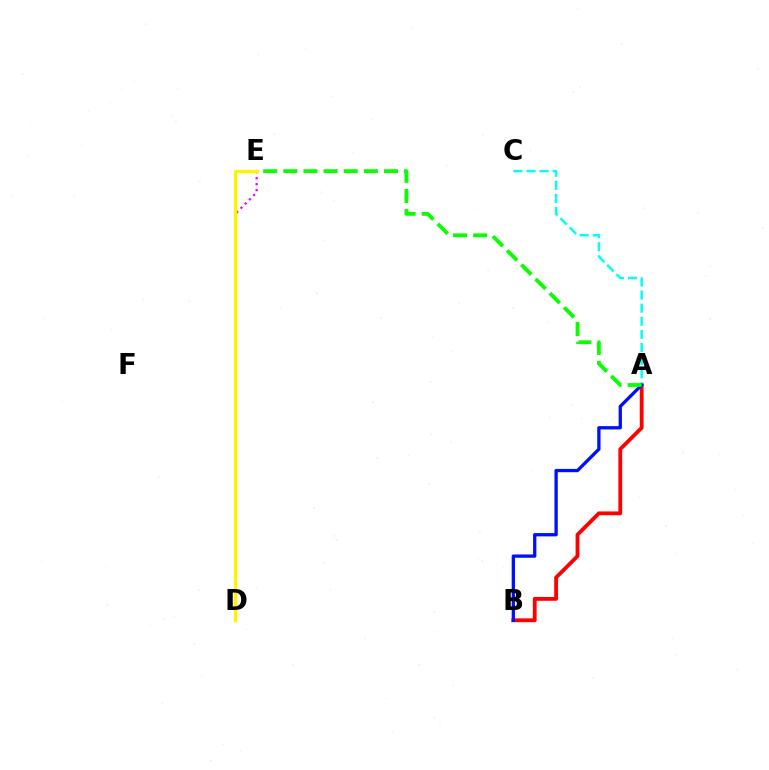{('A', 'B'): [{'color': '#ff0000', 'line_style': 'solid', 'thickness': 2.75}, {'color': '#0010ff', 'line_style': 'solid', 'thickness': 2.37}], ('A', 'C'): [{'color': '#00fff6', 'line_style': 'dashed', 'thickness': 1.78}], ('D', 'E'): [{'color': '#ee00ff', 'line_style': 'dotted', 'thickness': 1.62}, {'color': '#fcf500', 'line_style': 'solid', 'thickness': 2.4}], ('A', 'E'): [{'color': '#08ff00', 'line_style': 'dashed', 'thickness': 2.73}]}